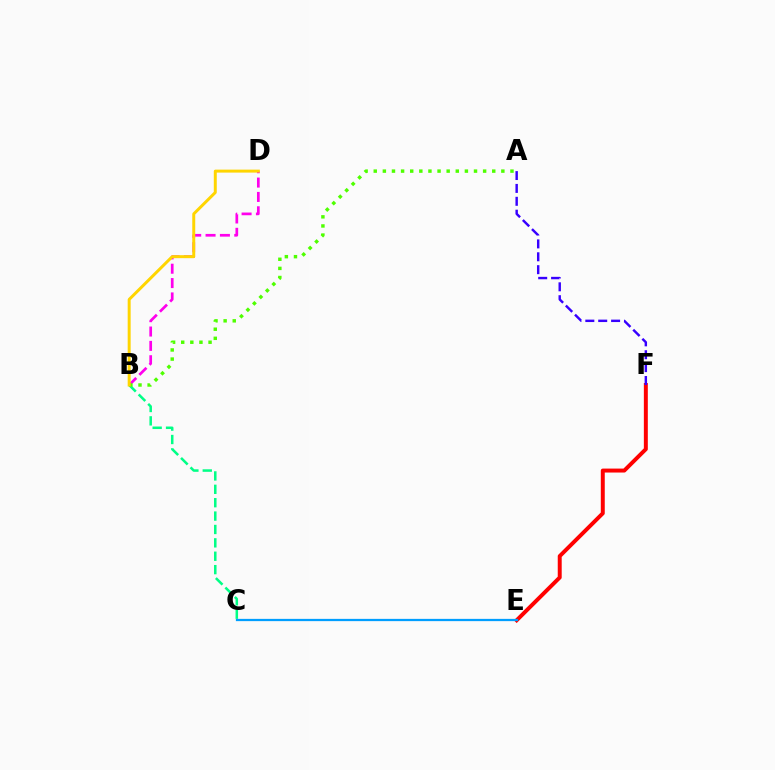{('E', 'F'): [{'color': '#ff0000', 'line_style': 'solid', 'thickness': 2.85}], ('A', 'F'): [{'color': '#3700ff', 'line_style': 'dashed', 'thickness': 1.75}], ('B', 'D'): [{'color': '#ff00ed', 'line_style': 'dashed', 'thickness': 1.95}, {'color': '#ffd500', 'line_style': 'solid', 'thickness': 2.14}], ('B', 'C'): [{'color': '#00ff86', 'line_style': 'dashed', 'thickness': 1.82}], ('A', 'B'): [{'color': '#4fff00', 'line_style': 'dotted', 'thickness': 2.48}], ('C', 'E'): [{'color': '#009eff', 'line_style': 'solid', 'thickness': 1.63}]}